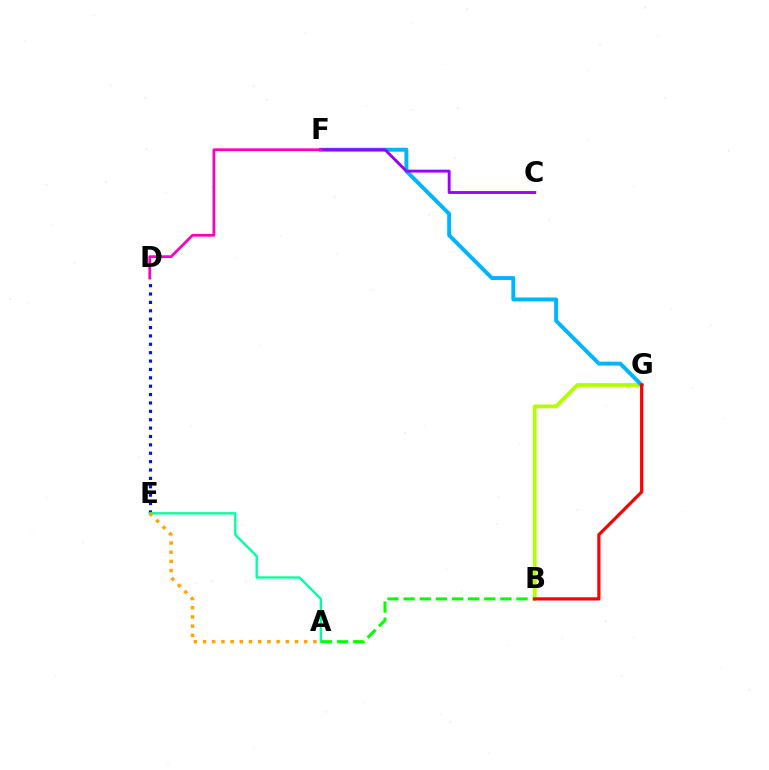{('B', 'G'): [{'color': '#b3ff00', 'line_style': 'solid', 'thickness': 2.77}, {'color': '#ff0000', 'line_style': 'solid', 'thickness': 2.31}], ('F', 'G'): [{'color': '#00b5ff', 'line_style': 'solid', 'thickness': 2.83}], ('D', 'E'): [{'color': '#0010ff', 'line_style': 'dotted', 'thickness': 2.28}], ('A', 'E'): [{'color': '#00ff9d', 'line_style': 'solid', 'thickness': 1.68}, {'color': '#ffa500', 'line_style': 'dotted', 'thickness': 2.5}], ('C', 'F'): [{'color': '#9b00ff', 'line_style': 'solid', 'thickness': 2.08}], ('D', 'F'): [{'color': '#ff00bd', 'line_style': 'solid', 'thickness': 1.98}], ('A', 'B'): [{'color': '#08ff00', 'line_style': 'dashed', 'thickness': 2.19}]}